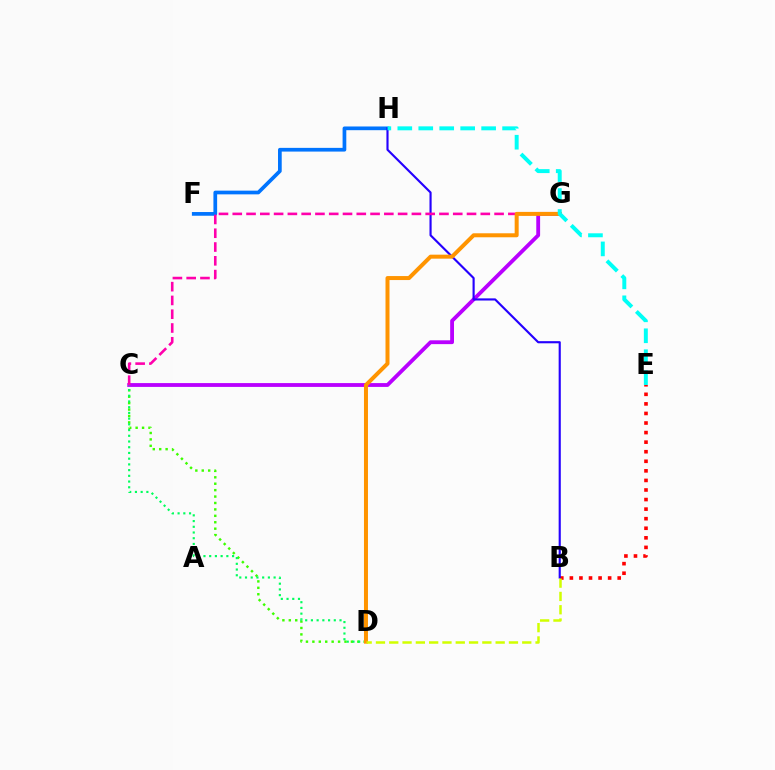{('C', 'D'): [{'color': '#3dff00', 'line_style': 'dotted', 'thickness': 1.74}, {'color': '#00ff5c', 'line_style': 'dotted', 'thickness': 1.55}], ('B', 'E'): [{'color': '#ff0000', 'line_style': 'dotted', 'thickness': 2.6}], ('C', 'G'): [{'color': '#b900ff', 'line_style': 'solid', 'thickness': 2.75}, {'color': '#ff00ac', 'line_style': 'dashed', 'thickness': 1.87}], ('F', 'H'): [{'color': '#0074ff', 'line_style': 'solid', 'thickness': 2.67}], ('B', 'H'): [{'color': '#2500ff', 'line_style': 'solid', 'thickness': 1.54}], ('D', 'G'): [{'color': '#ff9400', 'line_style': 'solid', 'thickness': 2.88}], ('B', 'D'): [{'color': '#d1ff00', 'line_style': 'dashed', 'thickness': 1.81}], ('E', 'H'): [{'color': '#00fff6', 'line_style': 'dashed', 'thickness': 2.85}]}